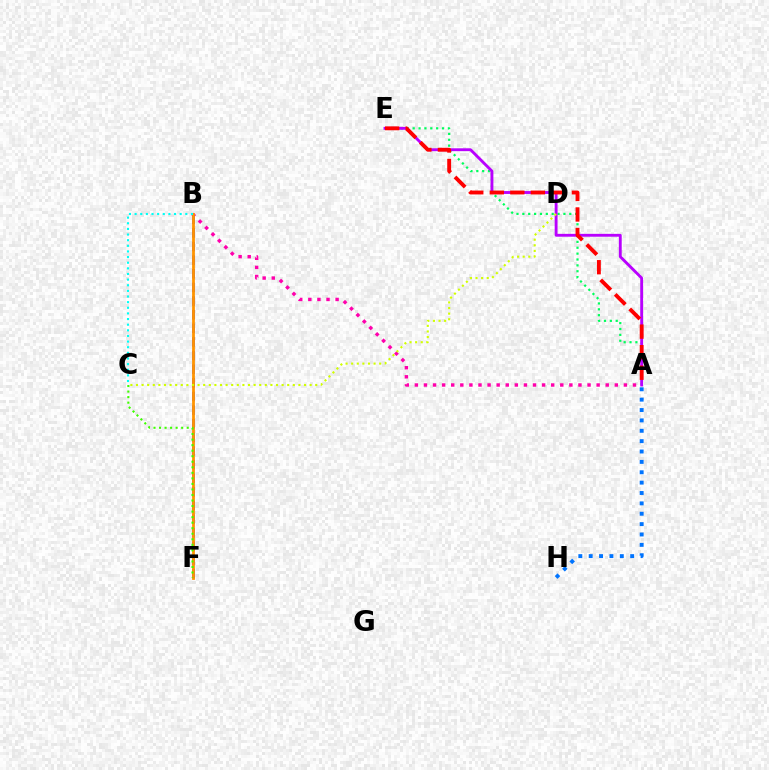{('A', 'B'): [{'color': '#ff00ac', 'line_style': 'dotted', 'thickness': 2.47}], ('A', 'E'): [{'color': '#00ff5c', 'line_style': 'dotted', 'thickness': 1.59}, {'color': '#b900ff', 'line_style': 'solid', 'thickness': 2.06}, {'color': '#ff0000', 'line_style': 'dashed', 'thickness': 2.79}], ('B', 'F'): [{'color': '#2500ff', 'line_style': 'dashed', 'thickness': 1.85}, {'color': '#ff9400', 'line_style': 'solid', 'thickness': 2.0}], ('A', 'H'): [{'color': '#0074ff', 'line_style': 'dotted', 'thickness': 2.82}], ('B', 'C'): [{'color': '#00fff6', 'line_style': 'dotted', 'thickness': 1.53}], ('C', 'D'): [{'color': '#d1ff00', 'line_style': 'dotted', 'thickness': 1.52}], ('C', 'F'): [{'color': '#3dff00', 'line_style': 'dotted', 'thickness': 1.5}]}